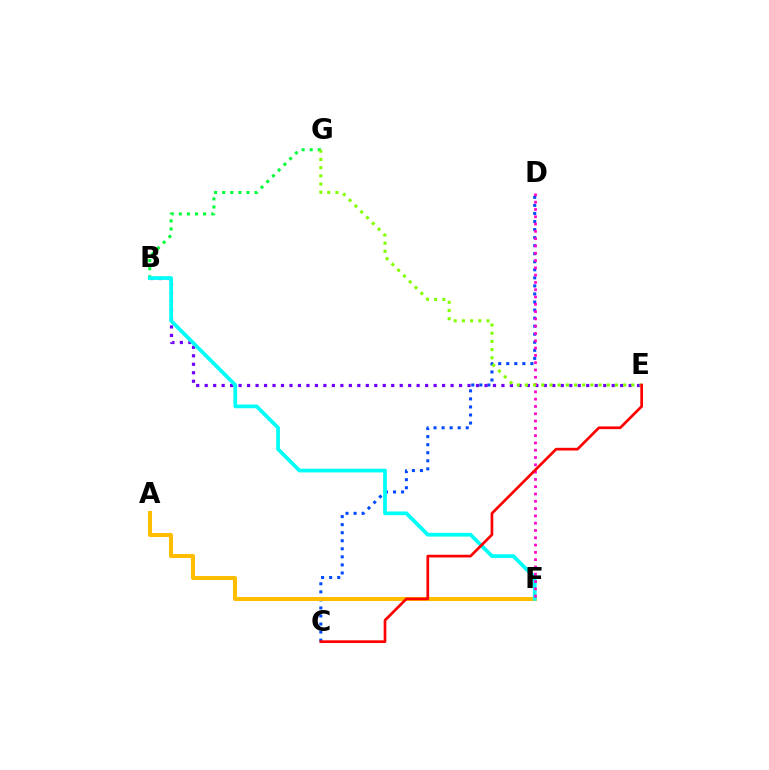{('C', 'D'): [{'color': '#004bff', 'line_style': 'dotted', 'thickness': 2.19}], ('B', 'E'): [{'color': '#7200ff', 'line_style': 'dotted', 'thickness': 2.3}], ('A', 'F'): [{'color': '#ffbd00', 'line_style': 'solid', 'thickness': 2.91}], ('B', 'G'): [{'color': '#00ff39', 'line_style': 'dotted', 'thickness': 2.2}], ('B', 'F'): [{'color': '#00fff6', 'line_style': 'solid', 'thickness': 2.69}], ('D', 'F'): [{'color': '#ff00cf', 'line_style': 'dotted', 'thickness': 1.98}], ('E', 'G'): [{'color': '#84ff00', 'line_style': 'dotted', 'thickness': 2.22}], ('C', 'E'): [{'color': '#ff0000', 'line_style': 'solid', 'thickness': 1.94}]}